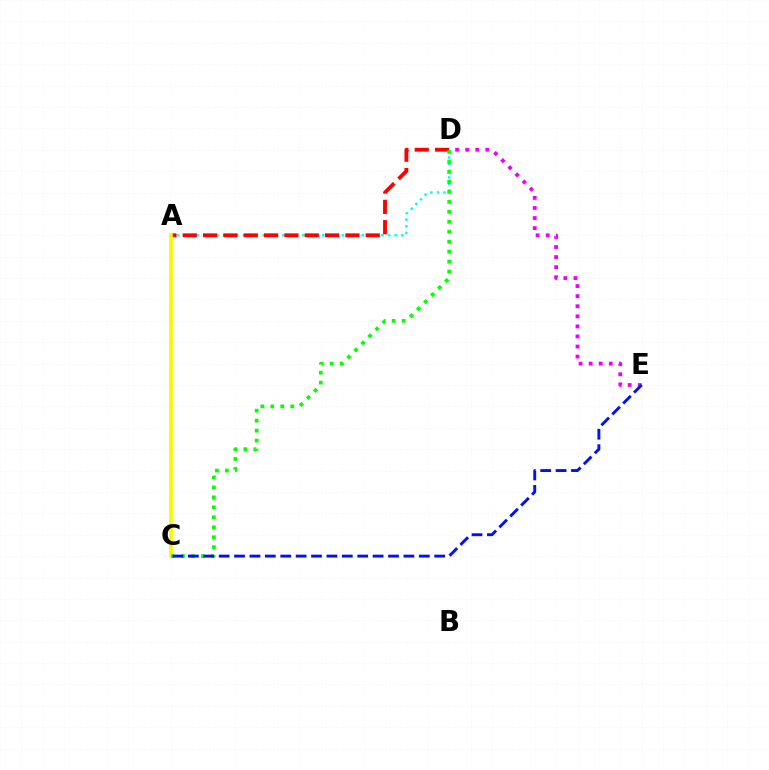{('A', 'D'): [{'color': '#00fff6', 'line_style': 'dotted', 'thickness': 1.79}, {'color': '#ff0000', 'line_style': 'dashed', 'thickness': 2.76}], ('A', 'C'): [{'color': '#fcf500', 'line_style': 'solid', 'thickness': 2.62}], ('C', 'D'): [{'color': '#08ff00', 'line_style': 'dotted', 'thickness': 2.71}], ('D', 'E'): [{'color': '#ee00ff', 'line_style': 'dotted', 'thickness': 2.74}], ('C', 'E'): [{'color': '#0010ff', 'line_style': 'dashed', 'thickness': 2.09}]}